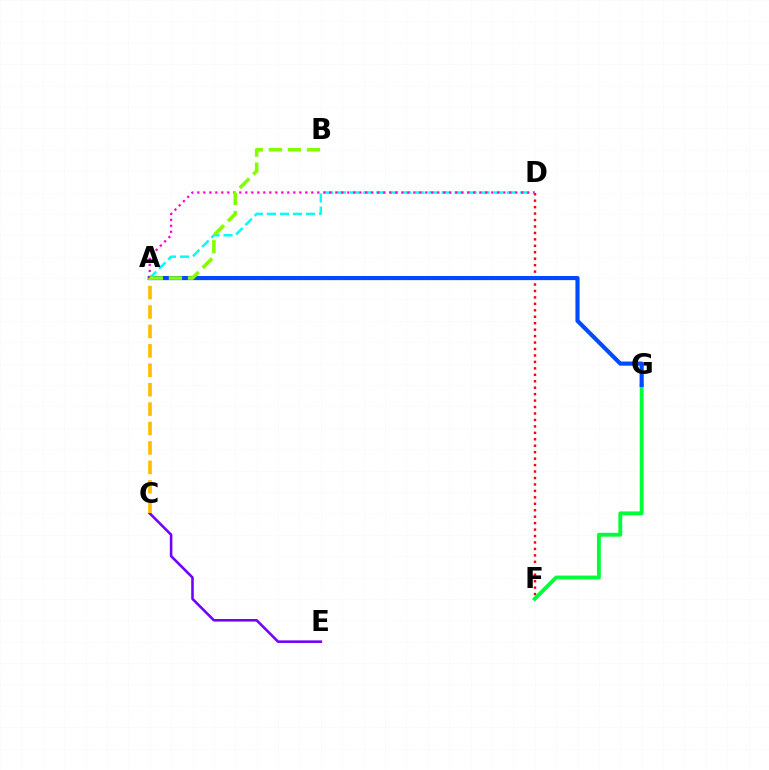{('D', 'F'): [{'color': '#ff0000', 'line_style': 'dotted', 'thickness': 1.75}], ('F', 'G'): [{'color': '#00ff39', 'line_style': 'solid', 'thickness': 2.78}], ('A', 'G'): [{'color': '#004bff', 'line_style': 'solid', 'thickness': 2.99}], ('C', 'E'): [{'color': '#7200ff', 'line_style': 'solid', 'thickness': 1.86}], ('A', 'D'): [{'color': '#00fff6', 'line_style': 'dashed', 'thickness': 1.77}, {'color': '#ff00cf', 'line_style': 'dotted', 'thickness': 1.63}], ('A', 'C'): [{'color': '#ffbd00', 'line_style': 'dashed', 'thickness': 2.64}], ('A', 'B'): [{'color': '#84ff00', 'line_style': 'dashed', 'thickness': 2.59}]}